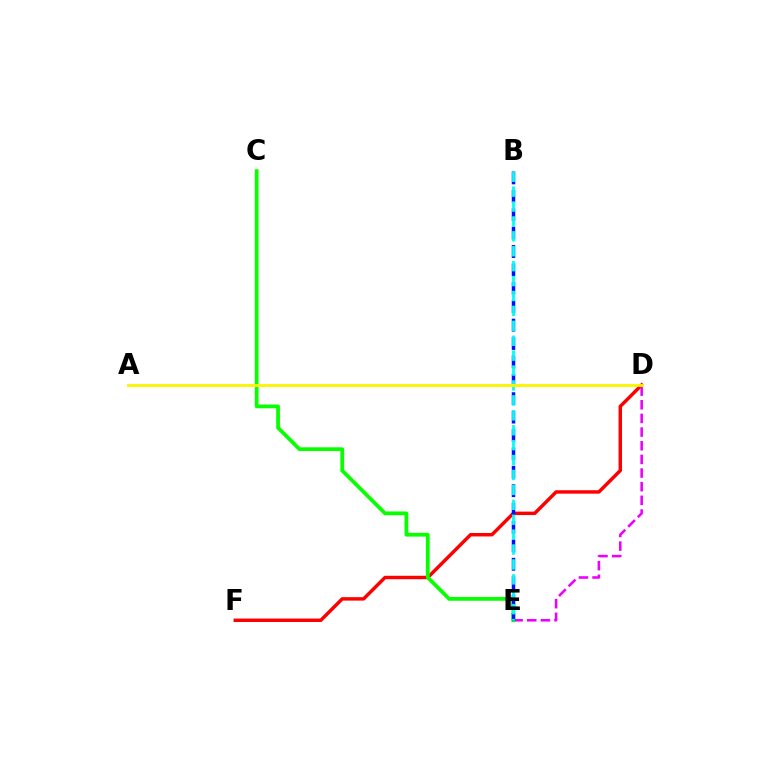{('D', 'F'): [{'color': '#ff0000', 'line_style': 'solid', 'thickness': 2.48}], ('D', 'E'): [{'color': '#ee00ff', 'line_style': 'dashed', 'thickness': 1.85}], ('C', 'E'): [{'color': '#08ff00', 'line_style': 'solid', 'thickness': 2.7}], ('B', 'E'): [{'color': '#0010ff', 'line_style': 'dashed', 'thickness': 2.5}, {'color': '#00fff6', 'line_style': 'dashed', 'thickness': 2.03}], ('A', 'D'): [{'color': '#fcf500', 'line_style': 'solid', 'thickness': 2.05}]}